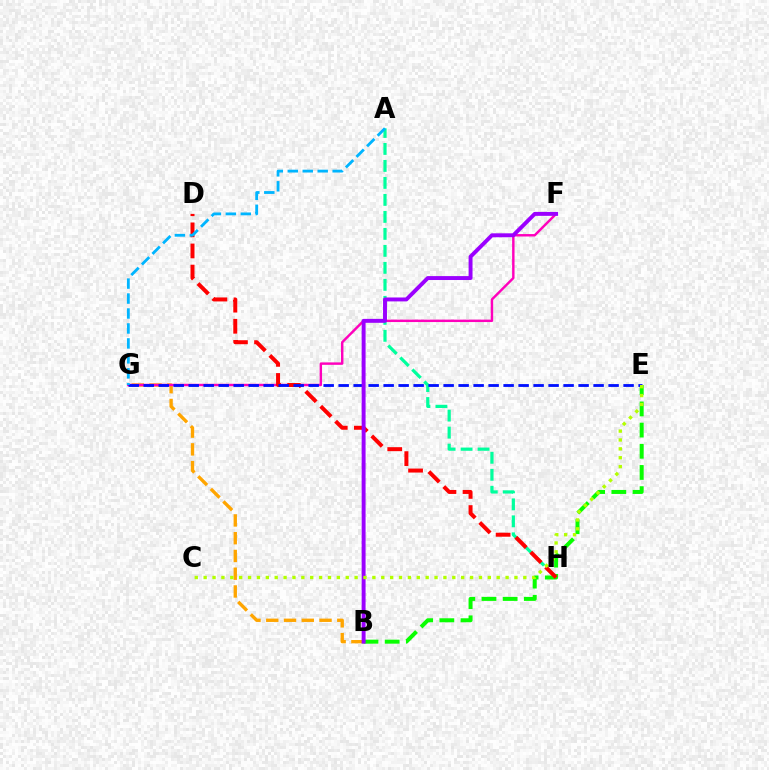{('B', 'G'): [{'color': '#ffa500', 'line_style': 'dashed', 'thickness': 2.41}], ('A', 'H'): [{'color': '#00ff9d', 'line_style': 'dashed', 'thickness': 2.31}], ('F', 'G'): [{'color': '#ff00bd', 'line_style': 'solid', 'thickness': 1.75}], ('B', 'E'): [{'color': '#08ff00', 'line_style': 'dashed', 'thickness': 2.88}], ('D', 'H'): [{'color': '#ff0000', 'line_style': 'dashed', 'thickness': 2.87}], ('E', 'G'): [{'color': '#0010ff', 'line_style': 'dashed', 'thickness': 2.04}], ('B', 'F'): [{'color': '#9b00ff', 'line_style': 'solid', 'thickness': 2.83}], ('C', 'E'): [{'color': '#b3ff00', 'line_style': 'dotted', 'thickness': 2.41}], ('A', 'G'): [{'color': '#00b5ff', 'line_style': 'dashed', 'thickness': 2.03}]}